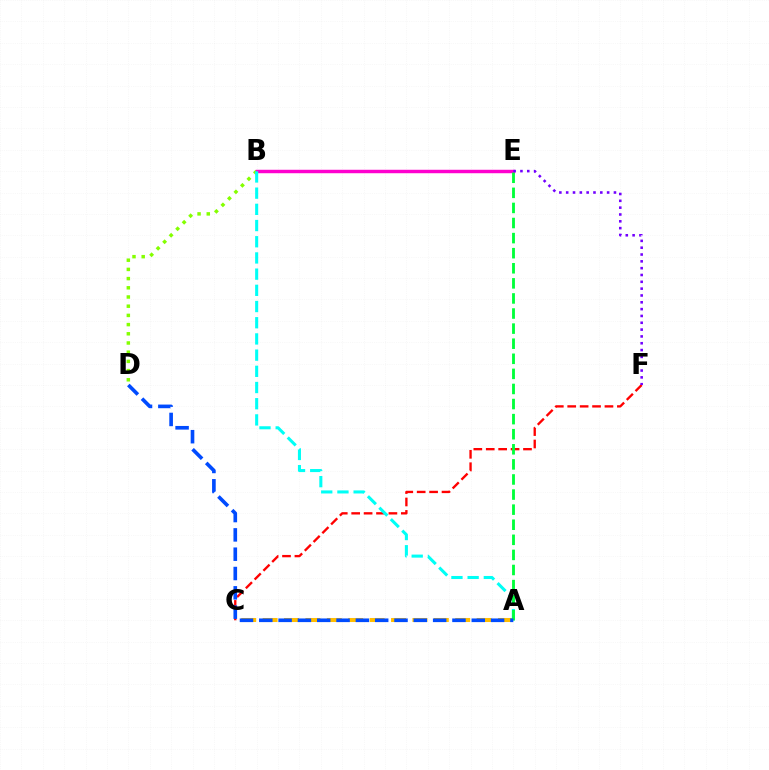{('C', 'F'): [{'color': '#ff0000', 'line_style': 'dashed', 'thickness': 1.69}], ('B', 'D'): [{'color': '#84ff00', 'line_style': 'dotted', 'thickness': 2.5}], ('A', 'C'): [{'color': '#ffbd00', 'line_style': 'dashed', 'thickness': 2.91}], ('B', 'E'): [{'color': '#ff00cf', 'line_style': 'solid', 'thickness': 2.48}], ('A', 'B'): [{'color': '#00fff6', 'line_style': 'dashed', 'thickness': 2.2}], ('A', 'E'): [{'color': '#00ff39', 'line_style': 'dashed', 'thickness': 2.05}], ('A', 'D'): [{'color': '#004bff', 'line_style': 'dashed', 'thickness': 2.62}], ('E', 'F'): [{'color': '#7200ff', 'line_style': 'dotted', 'thickness': 1.85}]}